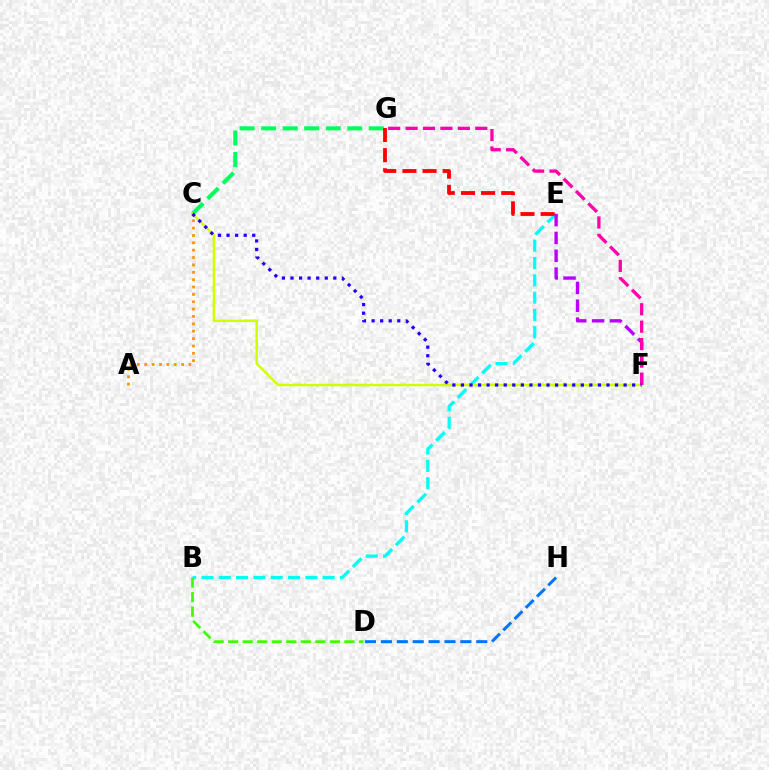{('C', 'G'): [{'color': '#00ff5c', 'line_style': 'dashed', 'thickness': 2.92}], ('B', 'E'): [{'color': '#00fff6', 'line_style': 'dashed', 'thickness': 2.35}], ('C', 'F'): [{'color': '#d1ff00', 'line_style': 'solid', 'thickness': 1.78}, {'color': '#2500ff', 'line_style': 'dotted', 'thickness': 2.33}], ('E', 'G'): [{'color': '#ff0000', 'line_style': 'dashed', 'thickness': 2.74}], ('E', 'F'): [{'color': '#b900ff', 'line_style': 'dashed', 'thickness': 2.42}], ('F', 'G'): [{'color': '#ff00ac', 'line_style': 'dashed', 'thickness': 2.37}], ('D', 'H'): [{'color': '#0074ff', 'line_style': 'dashed', 'thickness': 2.16}], ('B', 'D'): [{'color': '#3dff00', 'line_style': 'dashed', 'thickness': 1.97}], ('A', 'C'): [{'color': '#ff9400', 'line_style': 'dotted', 'thickness': 2.0}]}